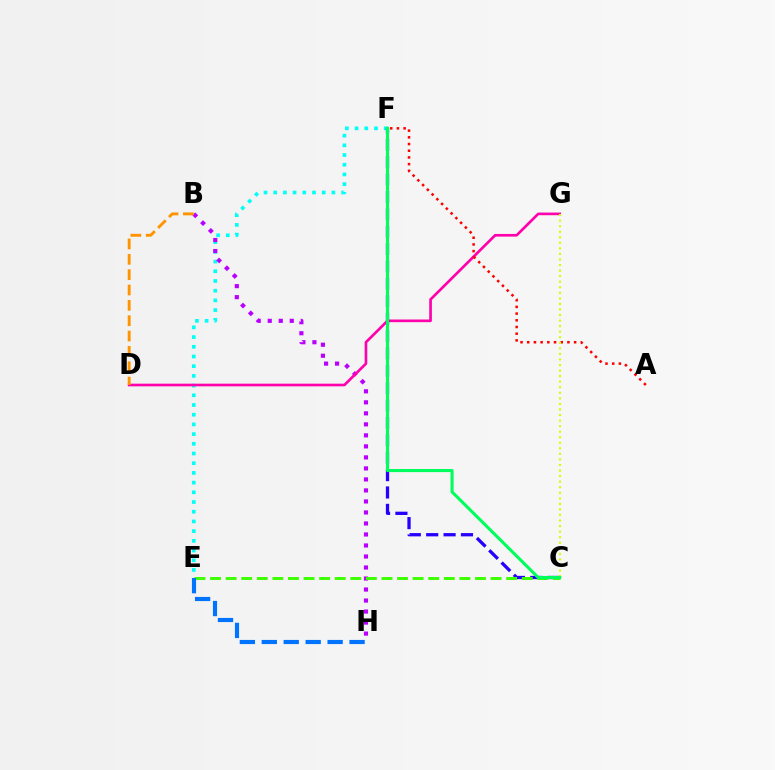{('E', 'F'): [{'color': '#00fff6', 'line_style': 'dotted', 'thickness': 2.64}], ('C', 'F'): [{'color': '#2500ff', 'line_style': 'dashed', 'thickness': 2.36}, {'color': '#00ff5c', 'line_style': 'solid', 'thickness': 2.22}], ('B', 'H'): [{'color': '#b900ff', 'line_style': 'dotted', 'thickness': 2.99}], ('D', 'G'): [{'color': '#ff00ac', 'line_style': 'solid', 'thickness': 1.91}], ('C', 'E'): [{'color': '#3dff00', 'line_style': 'dashed', 'thickness': 2.12}], ('B', 'D'): [{'color': '#ff9400', 'line_style': 'dashed', 'thickness': 2.08}], ('A', 'F'): [{'color': '#ff0000', 'line_style': 'dotted', 'thickness': 1.82}], ('C', 'G'): [{'color': '#d1ff00', 'line_style': 'dotted', 'thickness': 1.51}], ('E', 'H'): [{'color': '#0074ff', 'line_style': 'dashed', 'thickness': 2.98}]}